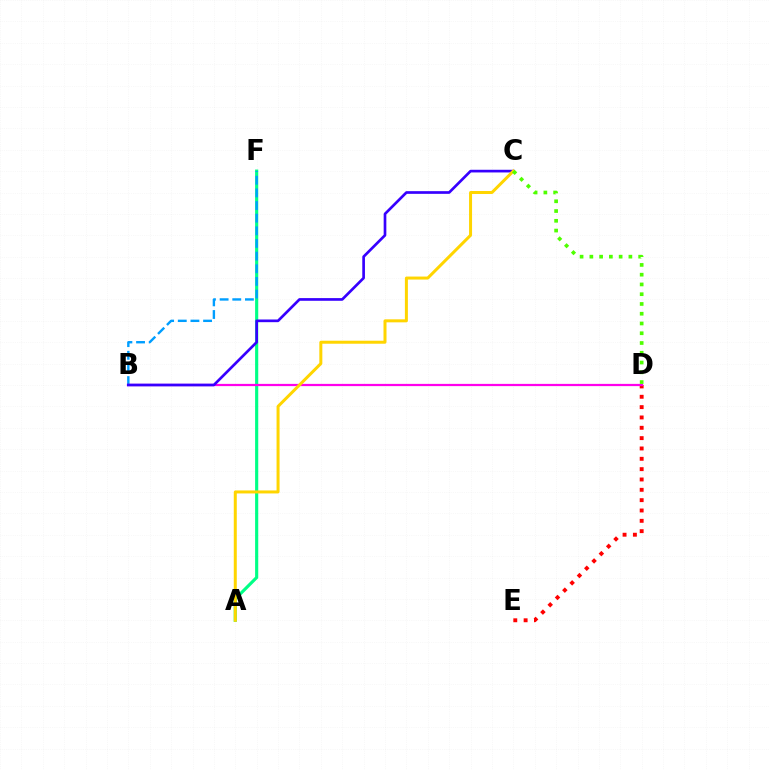{('D', 'E'): [{'color': '#ff0000', 'line_style': 'dotted', 'thickness': 2.81}], ('A', 'F'): [{'color': '#00ff86', 'line_style': 'solid', 'thickness': 2.26}], ('B', 'F'): [{'color': '#009eff', 'line_style': 'dashed', 'thickness': 1.72}], ('B', 'D'): [{'color': '#ff00ed', 'line_style': 'solid', 'thickness': 1.61}], ('B', 'C'): [{'color': '#3700ff', 'line_style': 'solid', 'thickness': 1.93}], ('A', 'C'): [{'color': '#ffd500', 'line_style': 'solid', 'thickness': 2.16}], ('C', 'D'): [{'color': '#4fff00', 'line_style': 'dotted', 'thickness': 2.65}]}